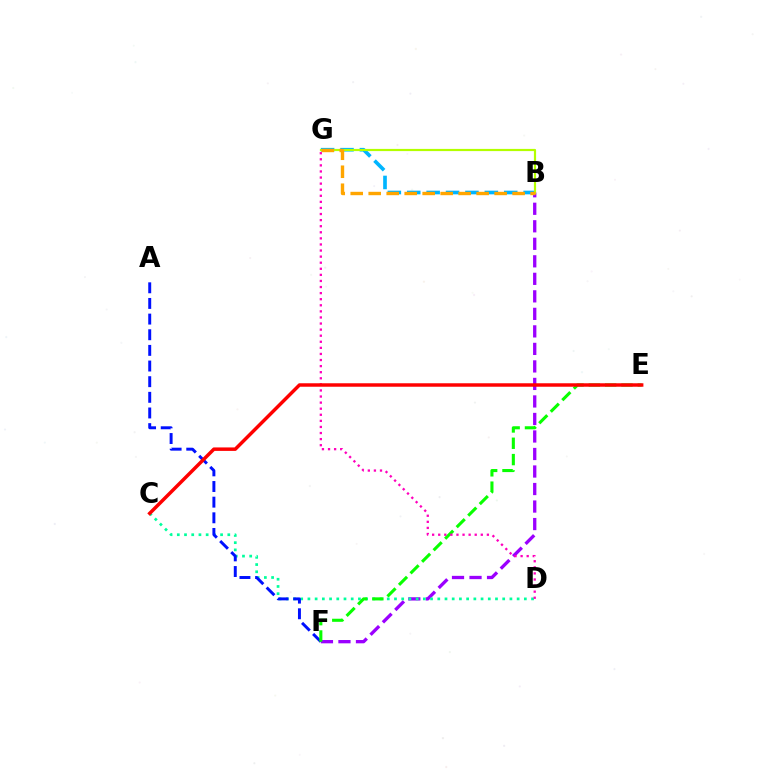{('B', 'F'): [{'color': '#9b00ff', 'line_style': 'dashed', 'thickness': 2.38}], ('C', 'D'): [{'color': '#00ff9d', 'line_style': 'dotted', 'thickness': 1.96}], ('A', 'F'): [{'color': '#0010ff', 'line_style': 'dashed', 'thickness': 2.13}], ('E', 'F'): [{'color': '#08ff00', 'line_style': 'dashed', 'thickness': 2.22}], ('B', 'G'): [{'color': '#00b5ff', 'line_style': 'dashed', 'thickness': 2.64}, {'color': '#b3ff00', 'line_style': 'solid', 'thickness': 1.58}, {'color': '#ffa500', 'line_style': 'dashed', 'thickness': 2.44}], ('D', 'G'): [{'color': '#ff00bd', 'line_style': 'dotted', 'thickness': 1.65}], ('C', 'E'): [{'color': '#ff0000', 'line_style': 'solid', 'thickness': 2.5}]}